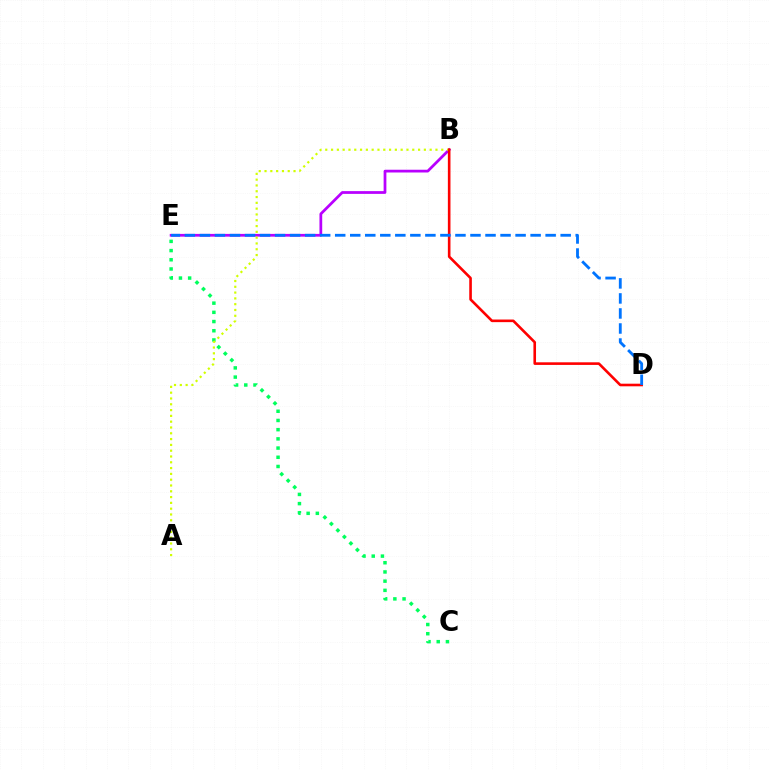{('C', 'E'): [{'color': '#00ff5c', 'line_style': 'dotted', 'thickness': 2.5}], ('B', 'E'): [{'color': '#b900ff', 'line_style': 'solid', 'thickness': 1.98}], ('A', 'B'): [{'color': '#d1ff00', 'line_style': 'dotted', 'thickness': 1.58}], ('B', 'D'): [{'color': '#ff0000', 'line_style': 'solid', 'thickness': 1.88}], ('D', 'E'): [{'color': '#0074ff', 'line_style': 'dashed', 'thickness': 2.04}]}